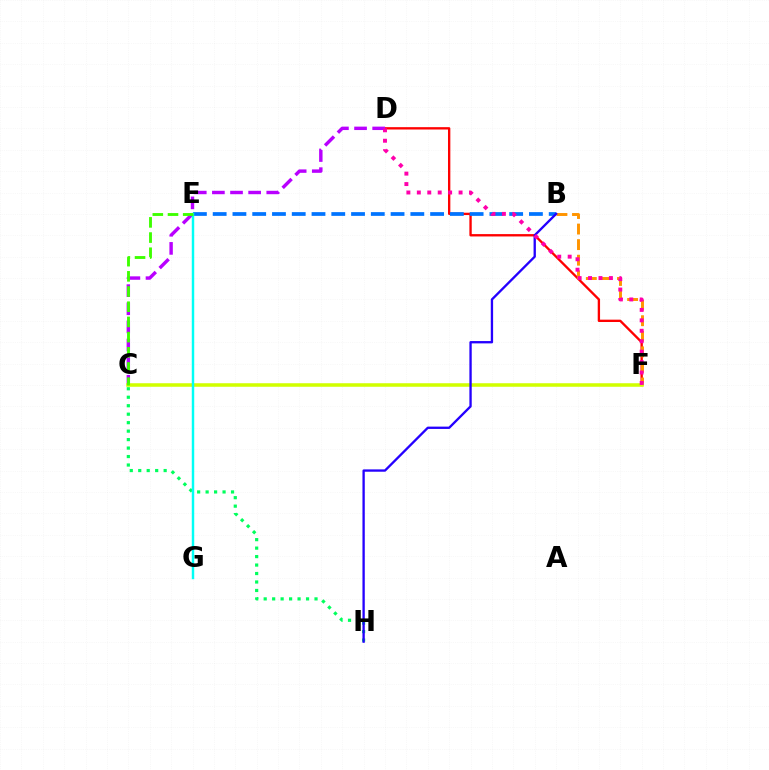{('D', 'F'): [{'color': '#ff0000', 'line_style': 'solid', 'thickness': 1.69}, {'color': '#ff00ac', 'line_style': 'dotted', 'thickness': 2.84}], ('B', 'F'): [{'color': '#ff9400', 'line_style': 'dashed', 'thickness': 2.11}], ('C', 'H'): [{'color': '#00ff5c', 'line_style': 'dotted', 'thickness': 2.3}], ('B', 'E'): [{'color': '#0074ff', 'line_style': 'dashed', 'thickness': 2.69}], ('C', 'D'): [{'color': '#b900ff', 'line_style': 'dashed', 'thickness': 2.46}], ('C', 'F'): [{'color': '#d1ff00', 'line_style': 'solid', 'thickness': 2.54}], ('E', 'G'): [{'color': '#00fff6', 'line_style': 'solid', 'thickness': 1.76}], ('C', 'E'): [{'color': '#3dff00', 'line_style': 'dashed', 'thickness': 2.06}], ('B', 'H'): [{'color': '#2500ff', 'line_style': 'solid', 'thickness': 1.68}]}